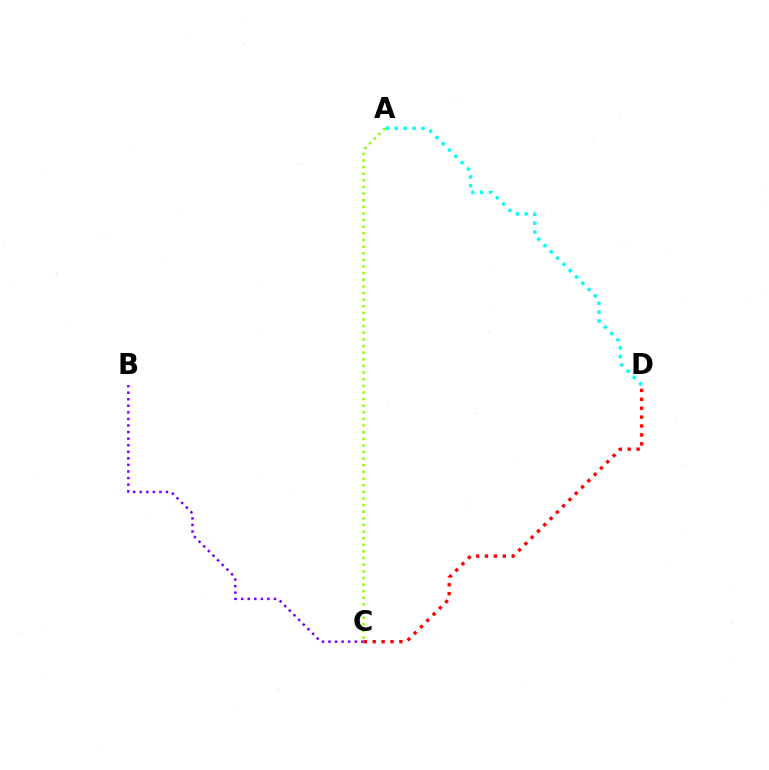{('B', 'C'): [{'color': '#7200ff', 'line_style': 'dotted', 'thickness': 1.78}], ('C', 'D'): [{'color': '#ff0000', 'line_style': 'dotted', 'thickness': 2.42}], ('A', 'C'): [{'color': '#84ff00', 'line_style': 'dotted', 'thickness': 1.8}], ('A', 'D'): [{'color': '#00fff6', 'line_style': 'dotted', 'thickness': 2.42}]}